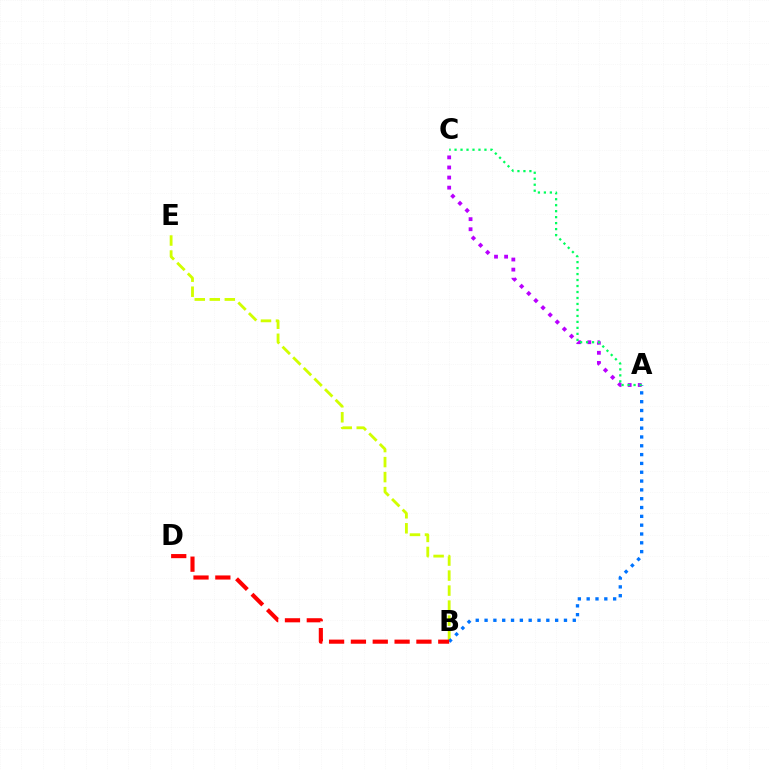{('B', 'E'): [{'color': '#d1ff00', 'line_style': 'dashed', 'thickness': 2.04}], ('A', 'B'): [{'color': '#0074ff', 'line_style': 'dotted', 'thickness': 2.4}], ('B', 'D'): [{'color': '#ff0000', 'line_style': 'dashed', 'thickness': 2.97}], ('A', 'C'): [{'color': '#b900ff', 'line_style': 'dotted', 'thickness': 2.74}, {'color': '#00ff5c', 'line_style': 'dotted', 'thickness': 1.62}]}